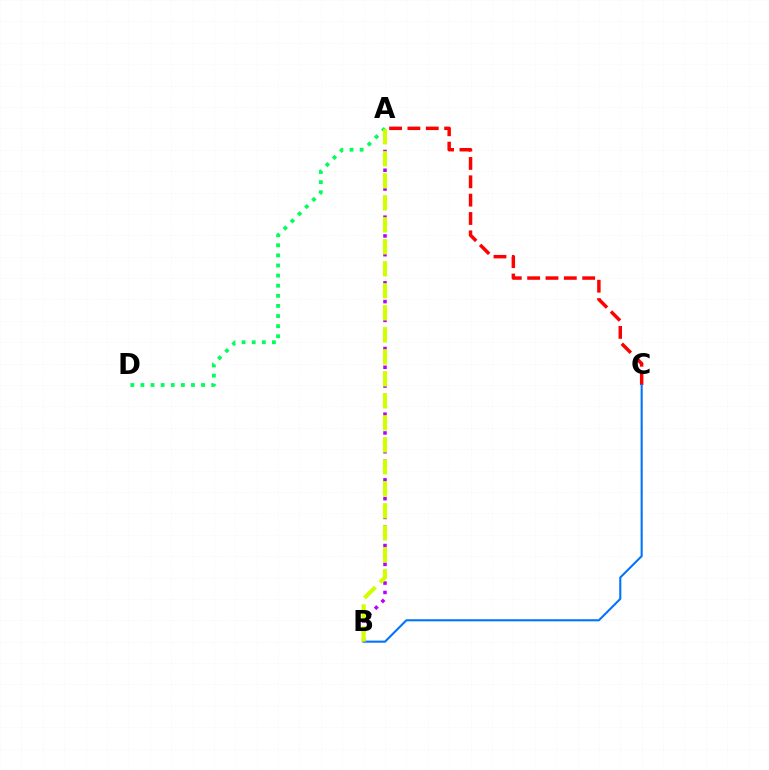{('A', 'C'): [{'color': '#ff0000', 'line_style': 'dashed', 'thickness': 2.49}], ('B', 'C'): [{'color': '#0074ff', 'line_style': 'solid', 'thickness': 1.51}], ('A', 'B'): [{'color': '#b900ff', 'line_style': 'dotted', 'thickness': 2.55}, {'color': '#d1ff00', 'line_style': 'dashed', 'thickness': 2.99}], ('A', 'D'): [{'color': '#00ff5c', 'line_style': 'dotted', 'thickness': 2.75}]}